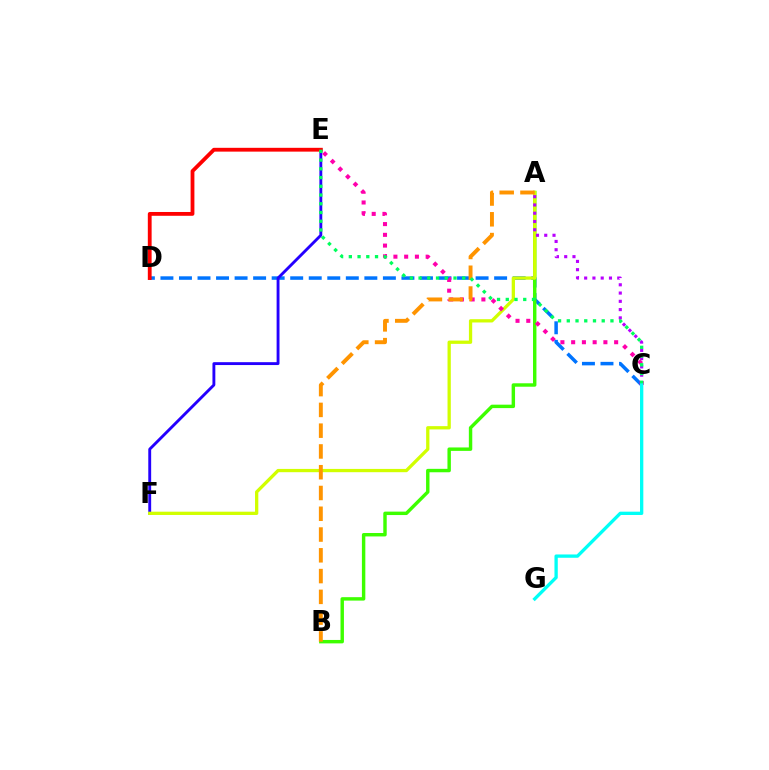{('C', 'D'): [{'color': '#0074ff', 'line_style': 'dashed', 'thickness': 2.52}], ('E', 'F'): [{'color': '#2500ff', 'line_style': 'solid', 'thickness': 2.07}], ('A', 'B'): [{'color': '#3dff00', 'line_style': 'solid', 'thickness': 2.47}, {'color': '#ff9400', 'line_style': 'dashed', 'thickness': 2.82}], ('A', 'F'): [{'color': '#d1ff00', 'line_style': 'solid', 'thickness': 2.36}], ('A', 'C'): [{'color': '#b900ff', 'line_style': 'dotted', 'thickness': 2.25}], ('C', 'E'): [{'color': '#ff00ac', 'line_style': 'dotted', 'thickness': 2.92}, {'color': '#00ff5c', 'line_style': 'dotted', 'thickness': 2.37}], ('D', 'E'): [{'color': '#ff0000', 'line_style': 'solid', 'thickness': 2.74}], ('C', 'G'): [{'color': '#00fff6', 'line_style': 'solid', 'thickness': 2.38}]}